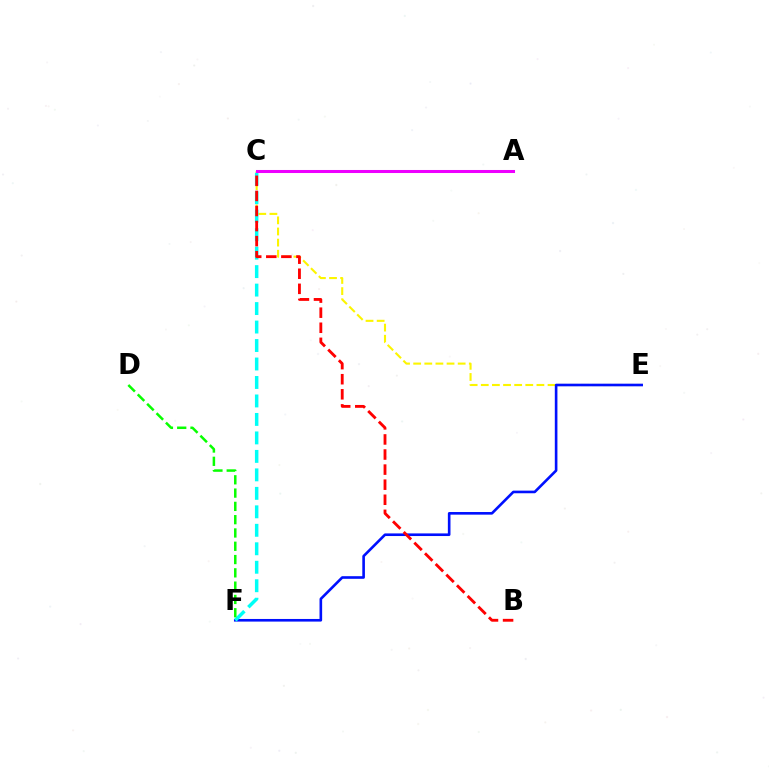{('C', 'E'): [{'color': '#fcf500', 'line_style': 'dashed', 'thickness': 1.51}], ('E', 'F'): [{'color': '#0010ff', 'line_style': 'solid', 'thickness': 1.89}], ('C', 'F'): [{'color': '#00fff6', 'line_style': 'dashed', 'thickness': 2.51}], ('B', 'C'): [{'color': '#ff0000', 'line_style': 'dashed', 'thickness': 2.05}], ('D', 'F'): [{'color': '#08ff00', 'line_style': 'dashed', 'thickness': 1.81}], ('A', 'C'): [{'color': '#ee00ff', 'line_style': 'solid', 'thickness': 2.19}]}